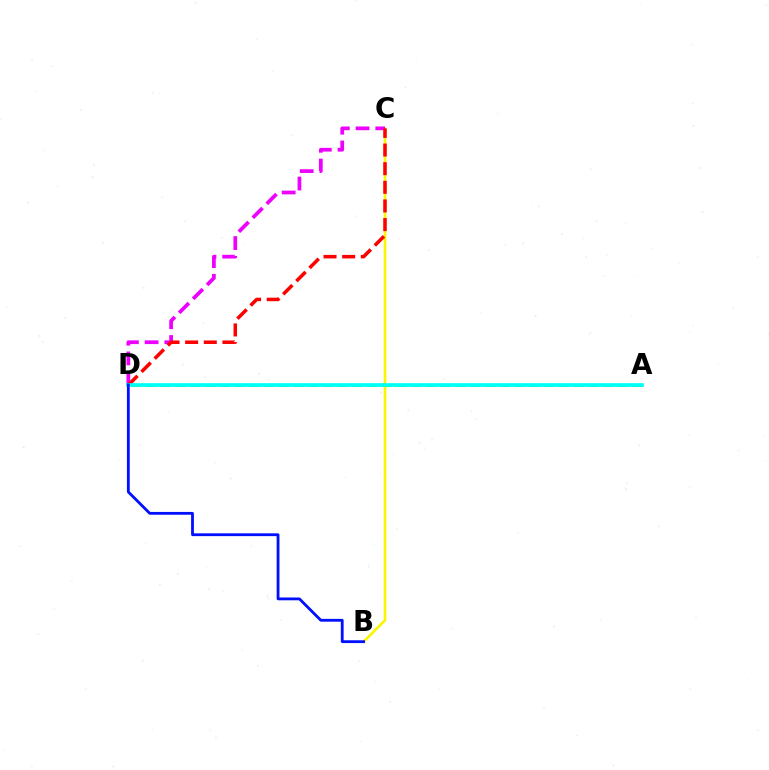{('A', 'D'): [{'color': '#08ff00', 'line_style': 'dashed', 'thickness': 2.0}, {'color': '#00fff6', 'line_style': 'solid', 'thickness': 2.65}], ('B', 'C'): [{'color': '#fcf500', 'line_style': 'solid', 'thickness': 1.89}], ('C', 'D'): [{'color': '#ee00ff', 'line_style': 'dashed', 'thickness': 2.68}, {'color': '#ff0000', 'line_style': 'dashed', 'thickness': 2.53}], ('B', 'D'): [{'color': '#0010ff', 'line_style': 'solid', 'thickness': 2.02}]}